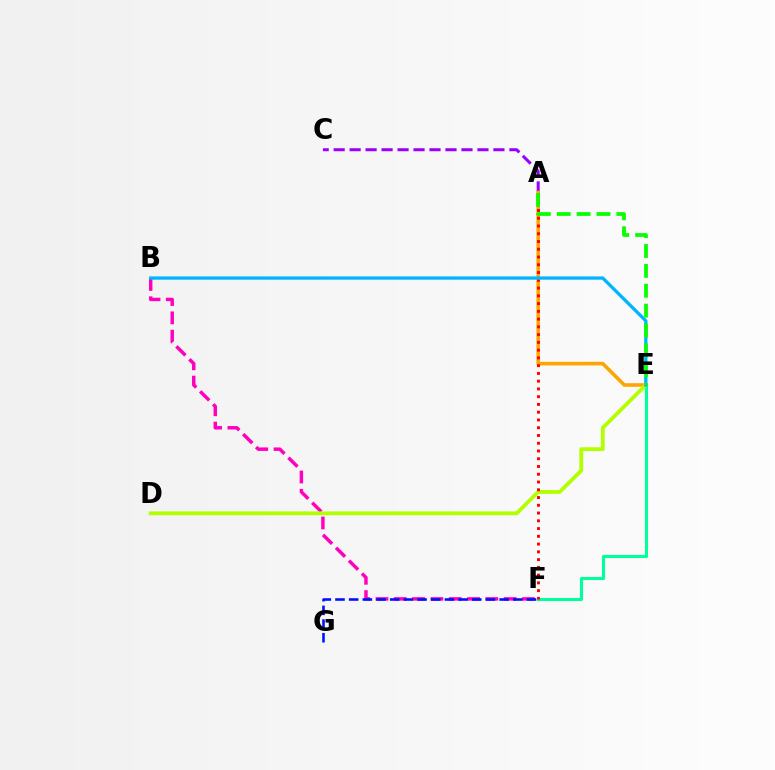{('E', 'F'): [{'color': '#00ff9d', 'line_style': 'solid', 'thickness': 2.22}], ('B', 'F'): [{'color': '#ff00bd', 'line_style': 'dashed', 'thickness': 2.49}], ('A', 'C'): [{'color': '#9b00ff', 'line_style': 'dashed', 'thickness': 2.17}], ('F', 'G'): [{'color': '#0010ff', 'line_style': 'dashed', 'thickness': 1.86}], ('A', 'E'): [{'color': '#ffa500', 'line_style': 'solid', 'thickness': 2.58}, {'color': '#08ff00', 'line_style': 'dashed', 'thickness': 2.7}], ('D', 'E'): [{'color': '#b3ff00', 'line_style': 'solid', 'thickness': 2.74}], ('A', 'F'): [{'color': '#ff0000', 'line_style': 'dotted', 'thickness': 2.11}], ('B', 'E'): [{'color': '#00b5ff', 'line_style': 'solid', 'thickness': 2.36}]}